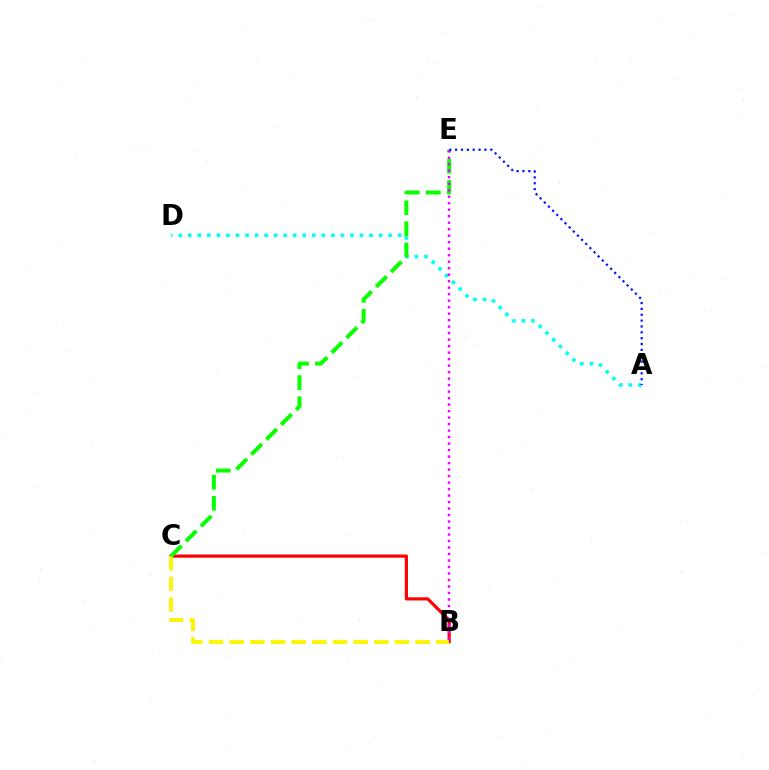{('B', 'C'): [{'color': '#ff0000', 'line_style': 'solid', 'thickness': 2.28}, {'color': '#fcf500', 'line_style': 'dashed', 'thickness': 2.81}], ('A', 'D'): [{'color': '#00fff6', 'line_style': 'dotted', 'thickness': 2.59}], ('C', 'E'): [{'color': '#08ff00', 'line_style': 'dashed', 'thickness': 2.86}], ('B', 'E'): [{'color': '#ee00ff', 'line_style': 'dotted', 'thickness': 1.77}], ('A', 'E'): [{'color': '#0010ff', 'line_style': 'dotted', 'thickness': 1.59}]}